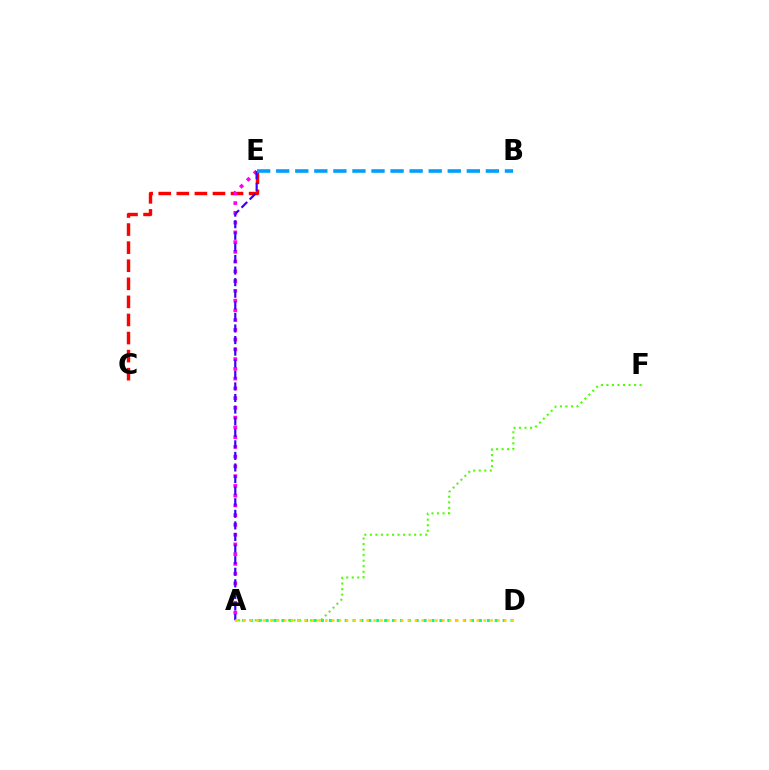{('C', 'E'): [{'color': '#ff0000', 'line_style': 'dashed', 'thickness': 2.46}], ('A', 'E'): [{'color': '#ff00ed', 'line_style': 'dotted', 'thickness': 2.65}, {'color': '#3700ff', 'line_style': 'dashed', 'thickness': 1.57}], ('A', 'F'): [{'color': '#4fff00', 'line_style': 'dotted', 'thickness': 1.5}], ('A', 'D'): [{'color': '#00ff86', 'line_style': 'dotted', 'thickness': 2.15}, {'color': '#ffd500', 'line_style': 'dotted', 'thickness': 1.87}], ('B', 'E'): [{'color': '#009eff', 'line_style': 'dashed', 'thickness': 2.59}]}